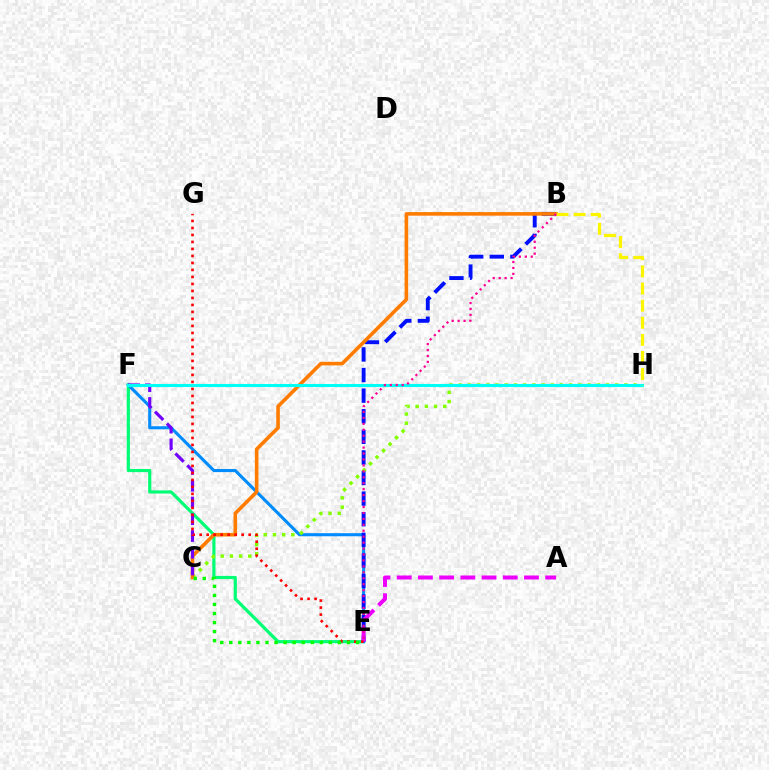{('E', 'F'): [{'color': '#00ff74', 'line_style': 'solid', 'thickness': 2.29}, {'color': '#008cff', 'line_style': 'solid', 'thickness': 2.22}], ('B', 'E'): [{'color': '#0010ff', 'line_style': 'dashed', 'thickness': 2.8}, {'color': '#ff0094', 'line_style': 'dotted', 'thickness': 1.61}], ('C', 'H'): [{'color': '#84ff00', 'line_style': 'dotted', 'thickness': 2.5}], ('B', 'C'): [{'color': '#ff7c00', 'line_style': 'solid', 'thickness': 2.59}], ('C', 'F'): [{'color': '#7200ff', 'line_style': 'dashed', 'thickness': 2.28}], ('A', 'E'): [{'color': '#ee00ff', 'line_style': 'dashed', 'thickness': 2.88}], ('E', 'G'): [{'color': '#ff0000', 'line_style': 'dotted', 'thickness': 1.9}], ('F', 'H'): [{'color': '#00fff6', 'line_style': 'solid', 'thickness': 2.23}], ('B', 'H'): [{'color': '#fcf500', 'line_style': 'dashed', 'thickness': 2.33}], ('C', 'E'): [{'color': '#08ff00', 'line_style': 'dotted', 'thickness': 2.46}]}